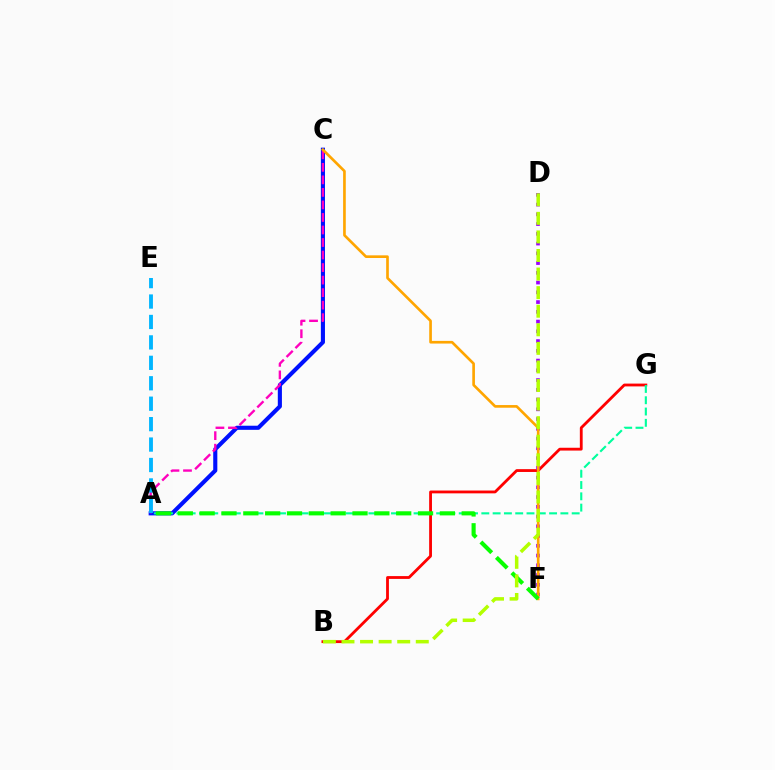{('B', 'G'): [{'color': '#ff0000', 'line_style': 'solid', 'thickness': 2.03}], ('A', 'C'): [{'color': '#0010ff', 'line_style': 'solid', 'thickness': 2.96}, {'color': '#ff00bd', 'line_style': 'dashed', 'thickness': 1.7}], ('D', 'F'): [{'color': '#9b00ff', 'line_style': 'dotted', 'thickness': 2.65}], ('C', 'F'): [{'color': '#ffa500', 'line_style': 'solid', 'thickness': 1.92}], ('A', 'G'): [{'color': '#00ff9d', 'line_style': 'dashed', 'thickness': 1.53}], ('A', 'F'): [{'color': '#08ff00', 'line_style': 'dashed', 'thickness': 2.97}], ('A', 'E'): [{'color': '#00b5ff', 'line_style': 'dashed', 'thickness': 2.78}], ('B', 'D'): [{'color': '#b3ff00', 'line_style': 'dashed', 'thickness': 2.52}]}